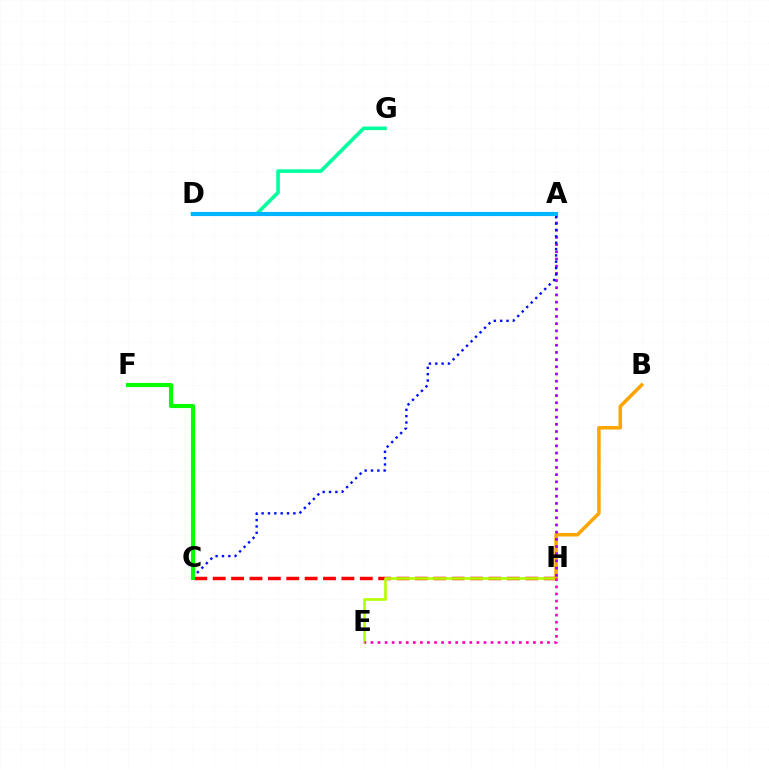{('C', 'H'): [{'color': '#ff0000', 'line_style': 'dashed', 'thickness': 2.5}], ('E', 'H'): [{'color': '#b3ff00', 'line_style': 'solid', 'thickness': 1.91}, {'color': '#ff00bd', 'line_style': 'dotted', 'thickness': 1.92}], ('B', 'H'): [{'color': '#ffa500', 'line_style': 'solid', 'thickness': 2.54}], ('D', 'G'): [{'color': '#00ff9d', 'line_style': 'solid', 'thickness': 2.59}], ('A', 'H'): [{'color': '#9b00ff', 'line_style': 'dotted', 'thickness': 1.95}], ('A', 'C'): [{'color': '#0010ff', 'line_style': 'dotted', 'thickness': 1.73}], ('A', 'D'): [{'color': '#00b5ff', 'line_style': 'solid', 'thickness': 2.97}], ('C', 'F'): [{'color': '#08ff00', 'line_style': 'solid', 'thickness': 2.97}]}